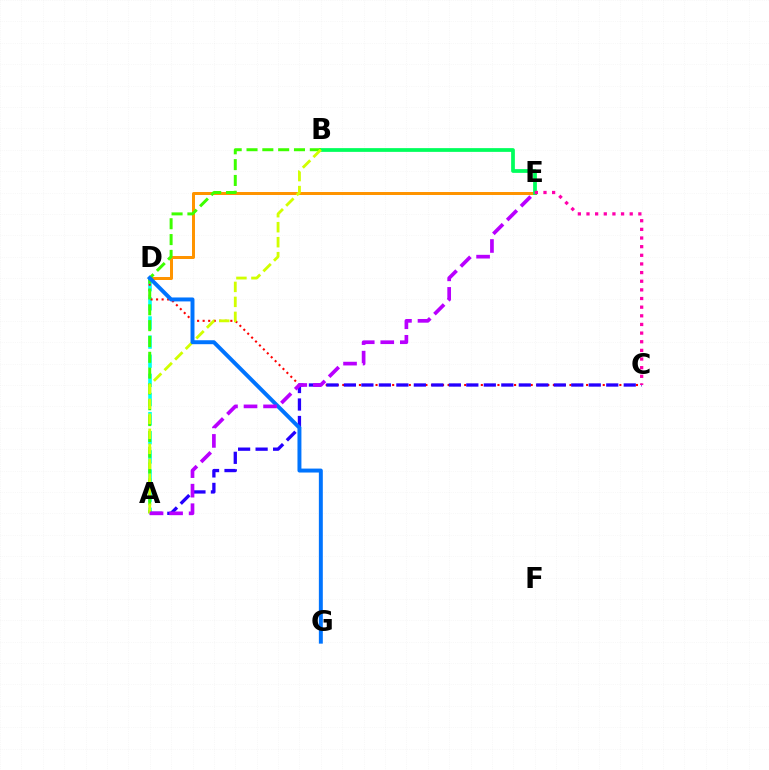{('A', 'D'): [{'color': '#00fff6', 'line_style': 'dashed', 'thickness': 2.6}], ('D', 'E'): [{'color': '#ff9400', 'line_style': 'solid', 'thickness': 2.15}], ('B', 'E'): [{'color': '#00ff5c', 'line_style': 'solid', 'thickness': 2.69}], ('C', 'D'): [{'color': '#ff0000', 'line_style': 'dotted', 'thickness': 1.51}], ('A', 'C'): [{'color': '#2500ff', 'line_style': 'dashed', 'thickness': 2.38}], ('A', 'B'): [{'color': '#3dff00', 'line_style': 'dashed', 'thickness': 2.15}, {'color': '#d1ff00', 'line_style': 'dashed', 'thickness': 2.04}], ('D', 'G'): [{'color': '#0074ff', 'line_style': 'solid', 'thickness': 2.84}], ('C', 'E'): [{'color': '#ff00ac', 'line_style': 'dotted', 'thickness': 2.35}], ('A', 'E'): [{'color': '#b900ff', 'line_style': 'dashed', 'thickness': 2.65}]}